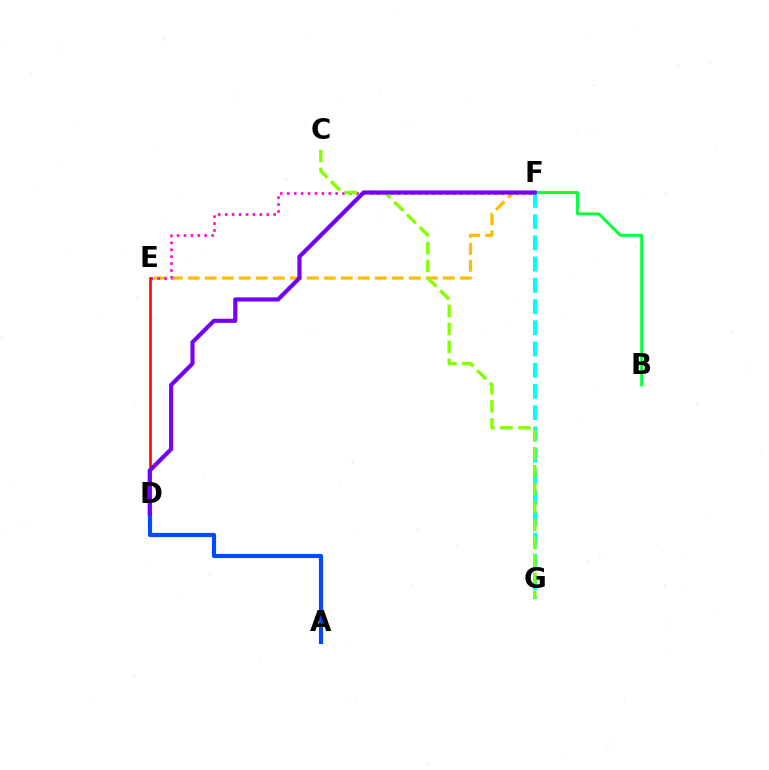{('E', 'F'): [{'color': '#ffbd00', 'line_style': 'dashed', 'thickness': 2.31}, {'color': '#ff00cf', 'line_style': 'dotted', 'thickness': 1.88}], ('F', 'G'): [{'color': '#00fff6', 'line_style': 'dashed', 'thickness': 2.88}], ('D', 'E'): [{'color': '#ff0000', 'line_style': 'solid', 'thickness': 1.88}], ('B', 'F'): [{'color': '#00ff39', 'line_style': 'solid', 'thickness': 2.08}], ('C', 'G'): [{'color': '#84ff00', 'line_style': 'dashed', 'thickness': 2.44}], ('A', 'D'): [{'color': '#004bff', 'line_style': 'solid', 'thickness': 3.0}], ('D', 'F'): [{'color': '#7200ff', 'line_style': 'solid', 'thickness': 2.97}]}